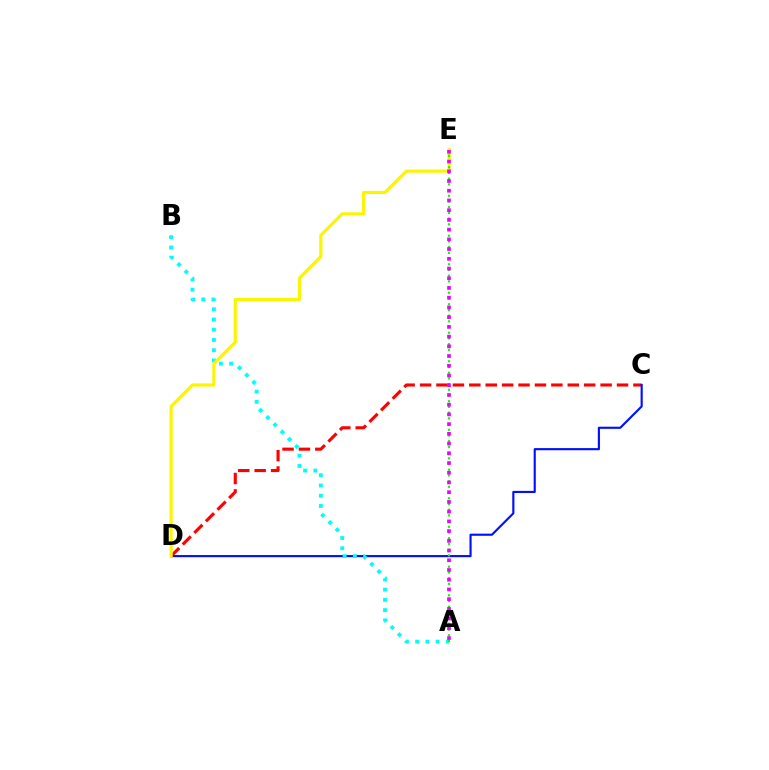{('C', 'D'): [{'color': '#ff0000', 'line_style': 'dashed', 'thickness': 2.23}, {'color': '#0010ff', 'line_style': 'solid', 'thickness': 1.54}], ('A', 'B'): [{'color': '#00fff6', 'line_style': 'dotted', 'thickness': 2.78}], ('D', 'E'): [{'color': '#fcf500', 'line_style': 'solid', 'thickness': 2.29}], ('A', 'E'): [{'color': '#08ff00', 'line_style': 'dotted', 'thickness': 1.55}, {'color': '#ee00ff', 'line_style': 'dotted', 'thickness': 2.64}]}